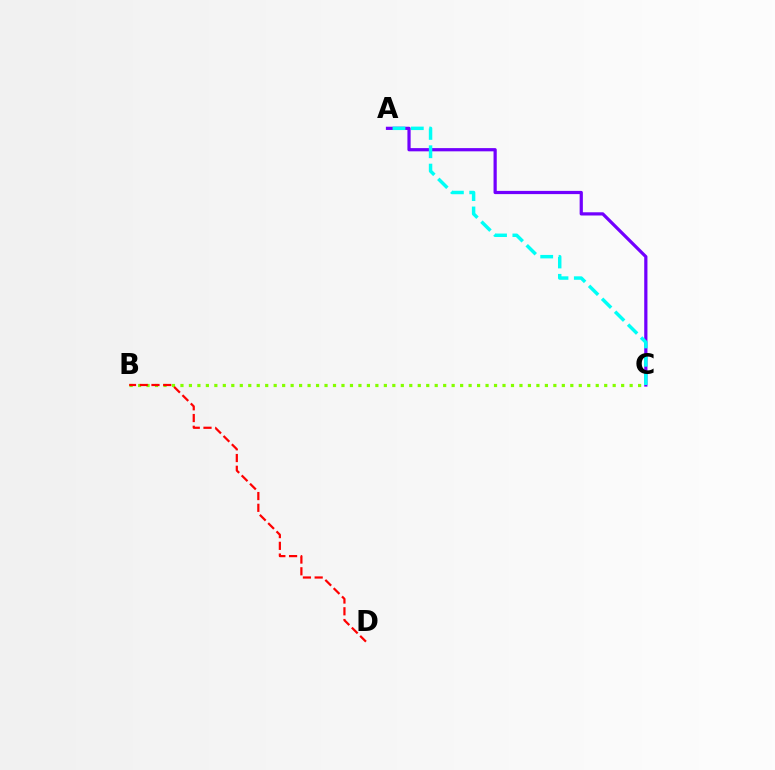{('A', 'C'): [{'color': '#7200ff', 'line_style': 'solid', 'thickness': 2.32}, {'color': '#00fff6', 'line_style': 'dashed', 'thickness': 2.49}], ('B', 'C'): [{'color': '#84ff00', 'line_style': 'dotted', 'thickness': 2.3}], ('B', 'D'): [{'color': '#ff0000', 'line_style': 'dashed', 'thickness': 1.6}]}